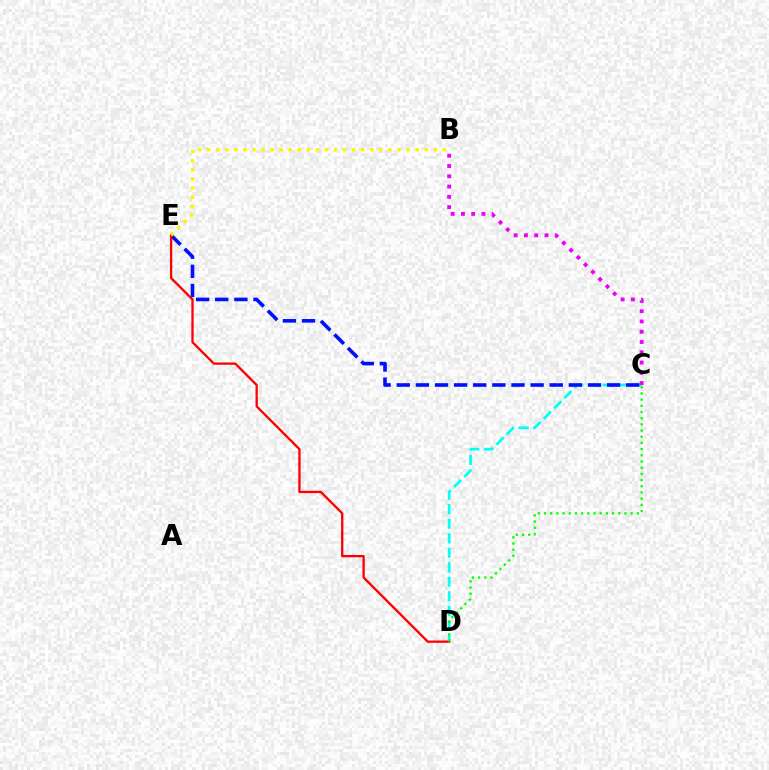{('C', 'D'): [{'color': '#00fff6', 'line_style': 'dashed', 'thickness': 1.97}, {'color': '#08ff00', 'line_style': 'dotted', 'thickness': 1.68}], ('C', 'E'): [{'color': '#0010ff', 'line_style': 'dashed', 'thickness': 2.6}], ('D', 'E'): [{'color': '#ff0000', 'line_style': 'solid', 'thickness': 1.67}], ('B', 'E'): [{'color': '#fcf500', 'line_style': 'dotted', 'thickness': 2.46}], ('B', 'C'): [{'color': '#ee00ff', 'line_style': 'dotted', 'thickness': 2.79}]}